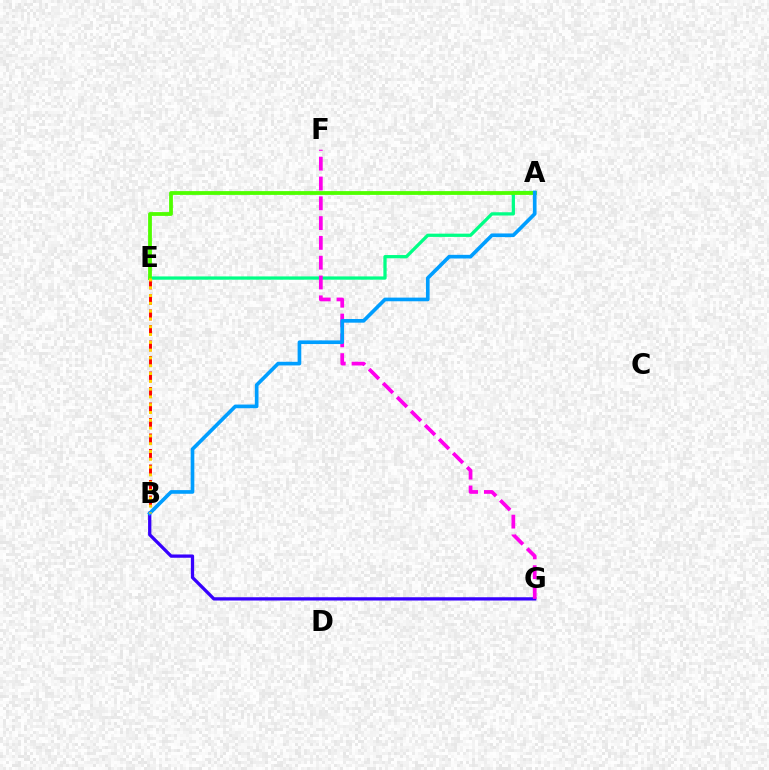{('B', 'E'): [{'color': '#ff0000', 'line_style': 'dashed', 'thickness': 2.11}, {'color': '#ffd500', 'line_style': 'dotted', 'thickness': 2.12}], ('B', 'G'): [{'color': '#3700ff', 'line_style': 'solid', 'thickness': 2.36}], ('A', 'E'): [{'color': '#00ff86', 'line_style': 'solid', 'thickness': 2.35}, {'color': '#4fff00', 'line_style': 'solid', 'thickness': 2.73}], ('F', 'G'): [{'color': '#ff00ed', 'line_style': 'dashed', 'thickness': 2.69}], ('A', 'B'): [{'color': '#009eff', 'line_style': 'solid', 'thickness': 2.63}]}